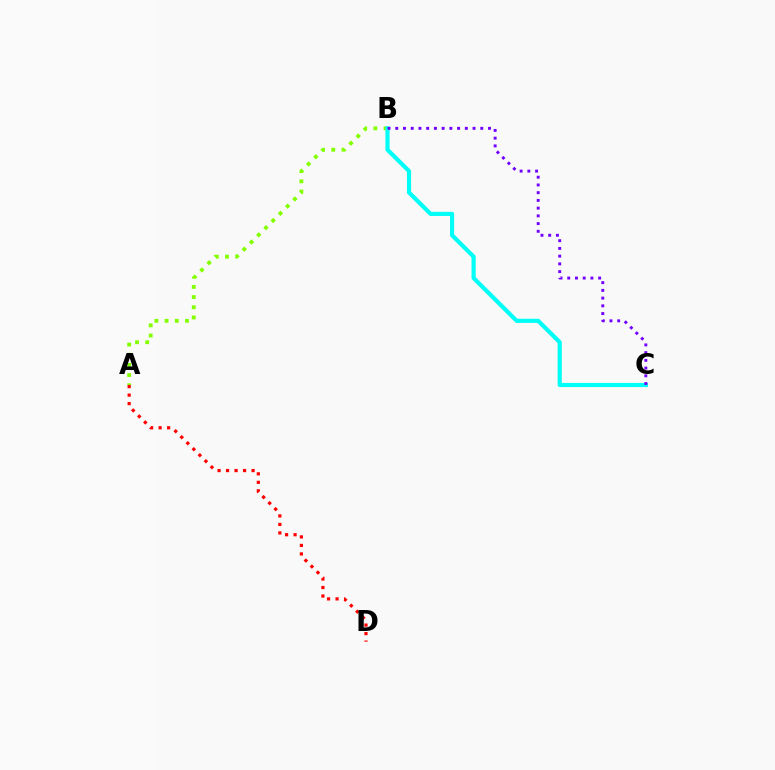{('A', 'D'): [{'color': '#ff0000', 'line_style': 'dotted', 'thickness': 2.31}], ('A', 'B'): [{'color': '#84ff00', 'line_style': 'dotted', 'thickness': 2.77}], ('B', 'C'): [{'color': '#00fff6', 'line_style': 'solid', 'thickness': 2.99}, {'color': '#7200ff', 'line_style': 'dotted', 'thickness': 2.1}]}